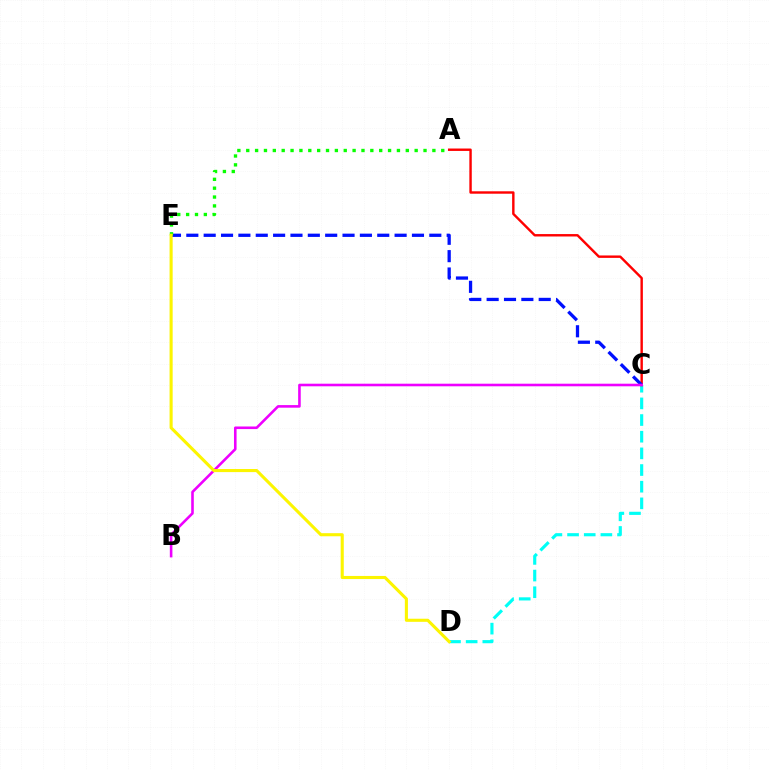{('C', 'D'): [{'color': '#00fff6', 'line_style': 'dashed', 'thickness': 2.26}], ('A', 'C'): [{'color': '#ff0000', 'line_style': 'solid', 'thickness': 1.74}], ('C', 'E'): [{'color': '#0010ff', 'line_style': 'dashed', 'thickness': 2.36}], ('A', 'E'): [{'color': '#08ff00', 'line_style': 'dotted', 'thickness': 2.41}], ('B', 'C'): [{'color': '#ee00ff', 'line_style': 'solid', 'thickness': 1.87}], ('D', 'E'): [{'color': '#fcf500', 'line_style': 'solid', 'thickness': 2.22}]}